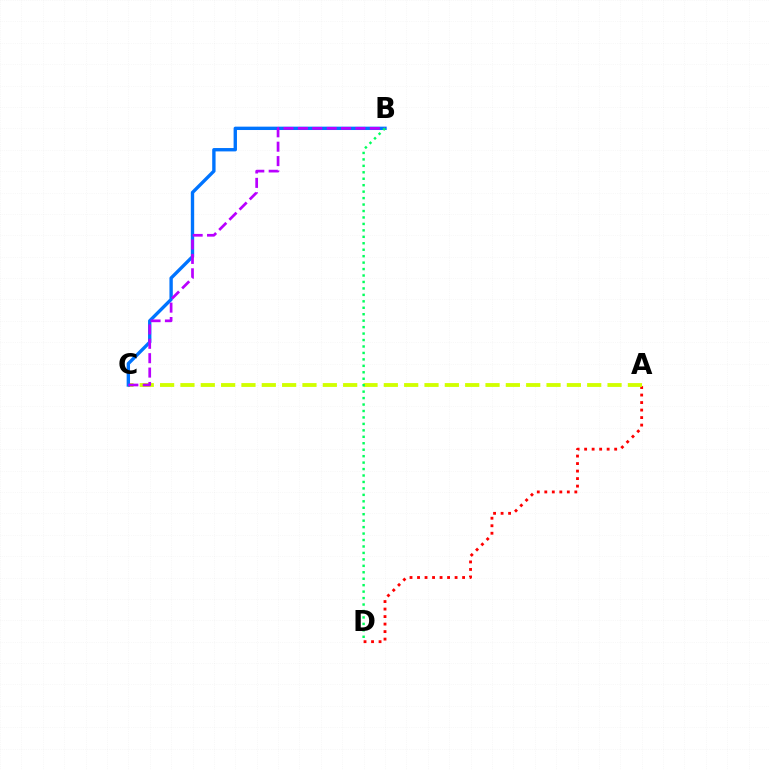{('A', 'D'): [{'color': '#ff0000', 'line_style': 'dotted', 'thickness': 2.04}], ('A', 'C'): [{'color': '#d1ff00', 'line_style': 'dashed', 'thickness': 2.76}], ('B', 'C'): [{'color': '#0074ff', 'line_style': 'solid', 'thickness': 2.42}, {'color': '#b900ff', 'line_style': 'dashed', 'thickness': 1.96}], ('B', 'D'): [{'color': '#00ff5c', 'line_style': 'dotted', 'thickness': 1.75}]}